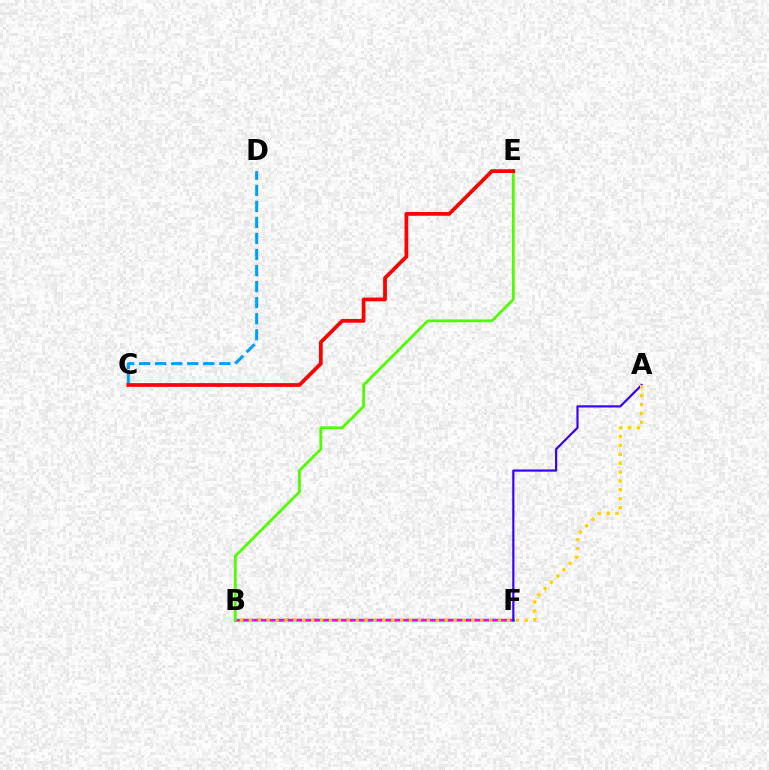{('B', 'F'): [{'color': '#00ff86', 'line_style': 'solid', 'thickness': 2.29}, {'color': '#ff00ed', 'line_style': 'solid', 'thickness': 1.74}], ('C', 'D'): [{'color': '#009eff', 'line_style': 'dashed', 'thickness': 2.18}], ('B', 'E'): [{'color': '#4fff00', 'line_style': 'solid', 'thickness': 2.01}], ('C', 'E'): [{'color': '#ff0000', 'line_style': 'solid', 'thickness': 2.69}], ('A', 'F'): [{'color': '#3700ff', 'line_style': 'solid', 'thickness': 1.57}], ('A', 'B'): [{'color': '#ffd500', 'line_style': 'dotted', 'thickness': 2.42}]}